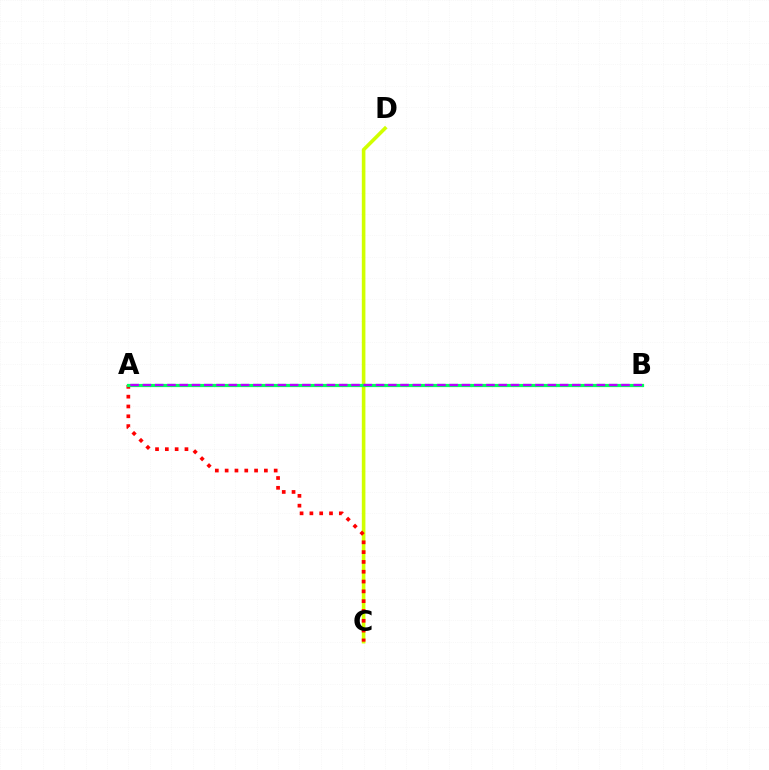{('C', 'D'): [{'color': '#d1ff00', 'line_style': 'solid', 'thickness': 2.59}], ('A', 'B'): [{'color': '#0074ff', 'line_style': 'dashed', 'thickness': 2.11}, {'color': '#00ff5c', 'line_style': 'solid', 'thickness': 2.31}, {'color': '#b900ff', 'line_style': 'dashed', 'thickness': 1.67}], ('A', 'C'): [{'color': '#ff0000', 'line_style': 'dotted', 'thickness': 2.67}]}